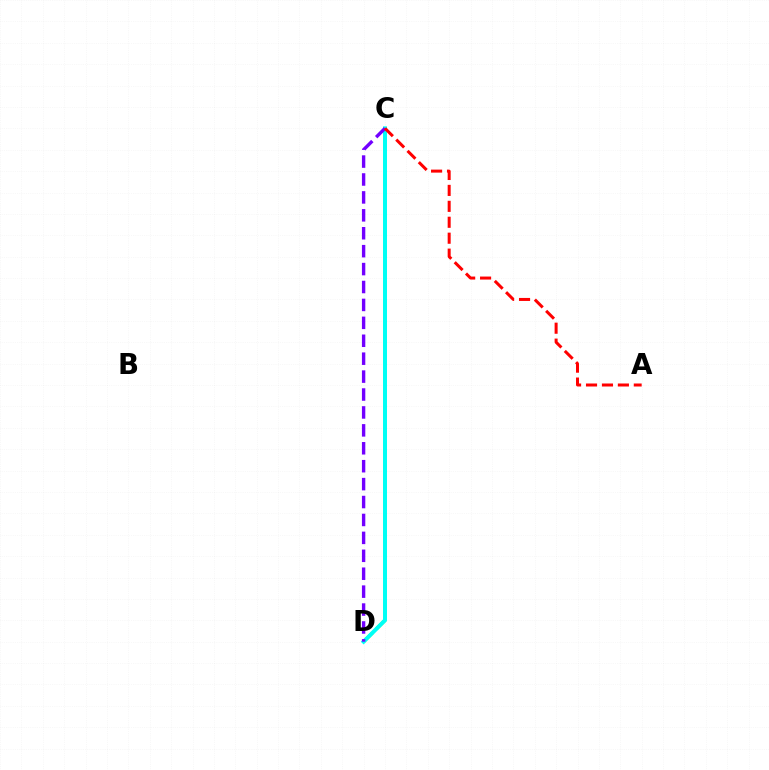{('C', 'D'): [{'color': '#84ff00', 'line_style': 'dashed', 'thickness': 2.43}, {'color': '#00fff6', 'line_style': 'solid', 'thickness': 2.86}, {'color': '#7200ff', 'line_style': 'dashed', 'thickness': 2.43}], ('A', 'C'): [{'color': '#ff0000', 'line_style': 'dashed', 'thickness': 2.16}]}